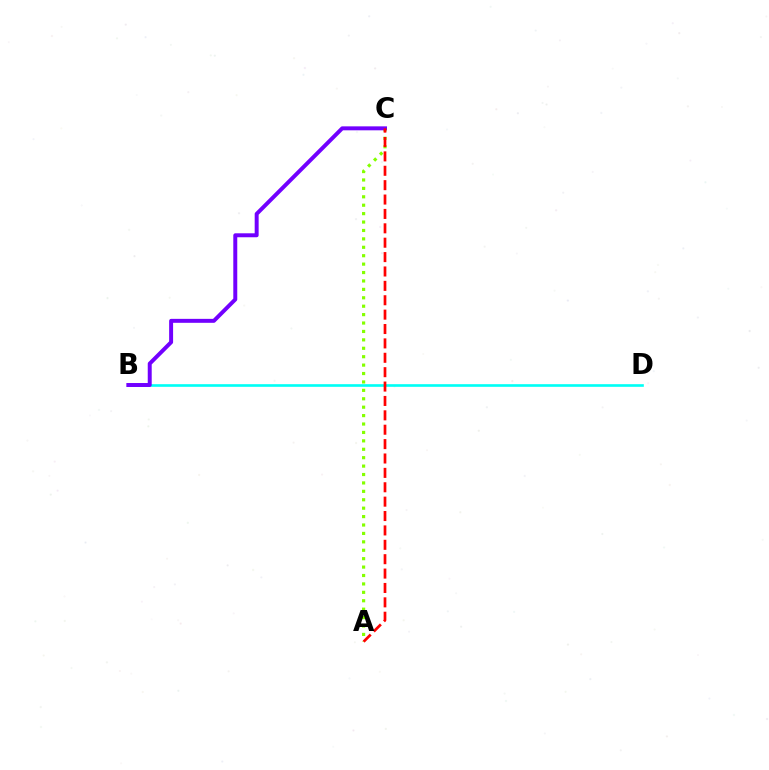{('A', 'C'): [{'color': '#84ff00', 'line_style': 'dotted', 'thickness': 2.29}, {'color': '#ff0000', 'line_style': 'dashed', 'thickness': 1.95}], ('B', 'D'): [{'color': '#00fff6', 'line_style': 'solid', 'thickness': 1.9}], ('B', 'C'): [{'color': '#7200ff', 'line_style': 'solid', 'thickness': 2.85}]}